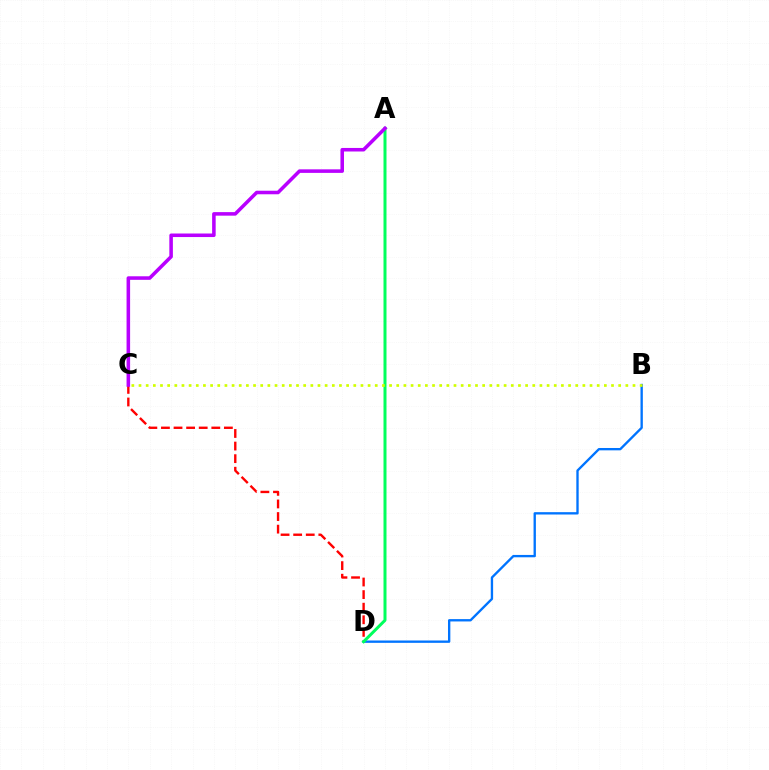{('B', 'D'): [{'color': '#0074ff', 'line_style': 'solid', 'thickness': 1.69}], ('C', 'D'): [{'color': '#ff0000', 'line_style': 'dashed', 'thickness': 1.71}], ('A', 'D'): [{'color': '#00ff5c', 'line_style': 'solid', 'thickness': 2.16}], ('B', 'C'): [{'color': '#d1ff00', 'line_style': 'dotted', 'thickness': 1.95}], ('A', 'C'): [{'color': '#b900ff', 'line_style': 'solid', 'thickness': 2.55}]}